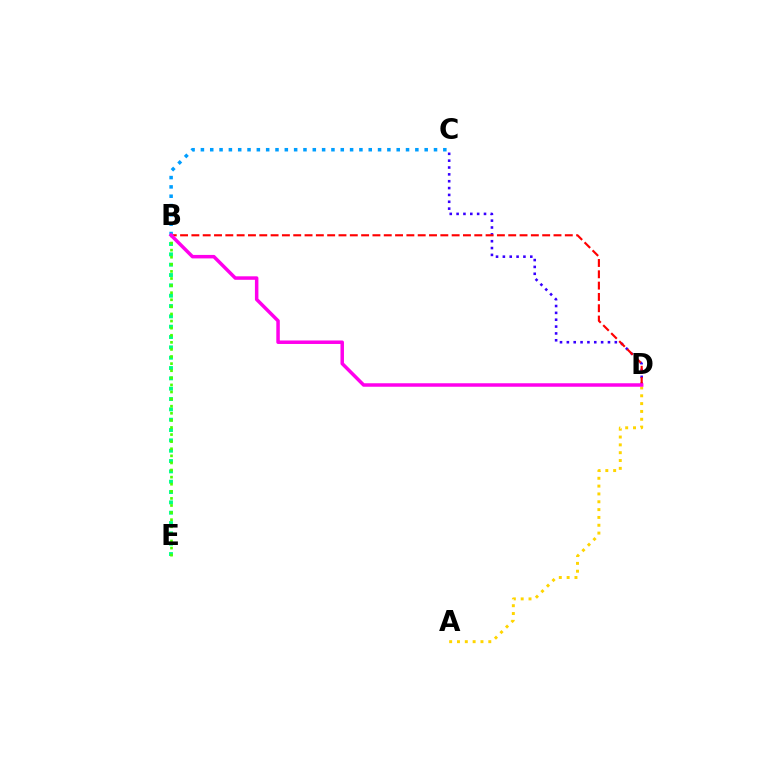{('A', 'D'): [{'color': '#ffd500', 'line_style': 'dotted', 'thickness': 2.13}], ('C', 'D'): [{'color': '#3700ff', 'line_style': 'dotted', 'thickness': 1.86}], ('B', 'D'): [{'color': '#ff0000', 'line_style': 'dashed', 'thickness': 1.54}, {'color': '#ff00ed', 'line_style': 'solid', 'thickness': 2.51}], ('B', 'C'): [{'color': '#009eff', 'line_style': 'dotted', 'thickness': 2.53}], ('B', 'E'): [{'color': '#00ff86', 'line_style': 'dotted', 'thickness': 2.81}, {'color': '#4fff00', 'line_style': 'dotted', 'thickness': 1.93}]}